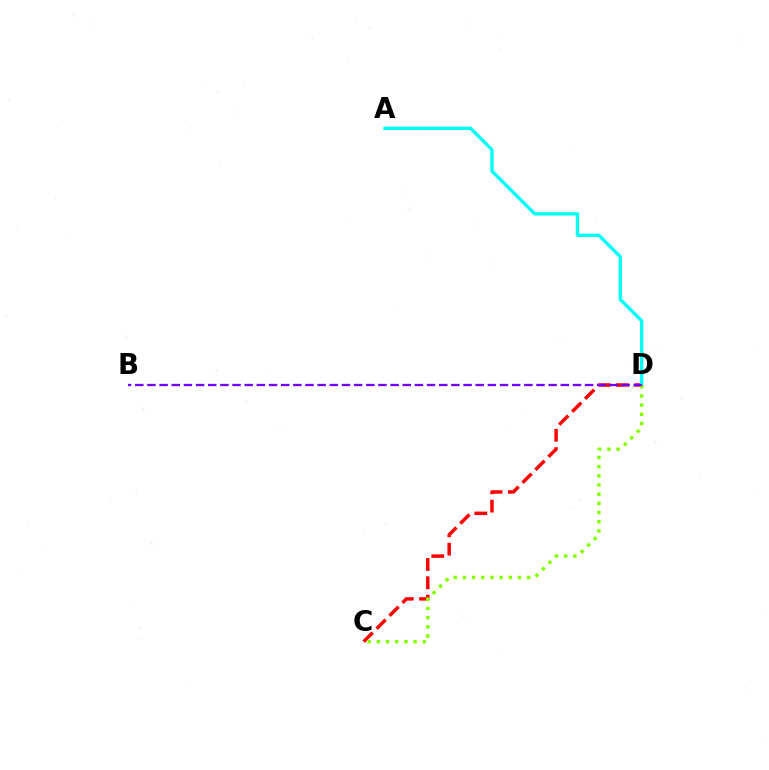{('C', 'D'): [{'color': '#ff0000', 'line_style': 'dashed', 'thickness': 2.49}, {'color': '#84ff00', 'line_style': 'dotted', 'thickness': 2.49}], ('A', 'D'): [{'color': '#00fff6', 'line_style': 'solid', 'thickness': 2.41}], ('B', 'D'): [{'color': '#7200ff', 'line_style': 'dashed', 'thickness': 1.65}]}